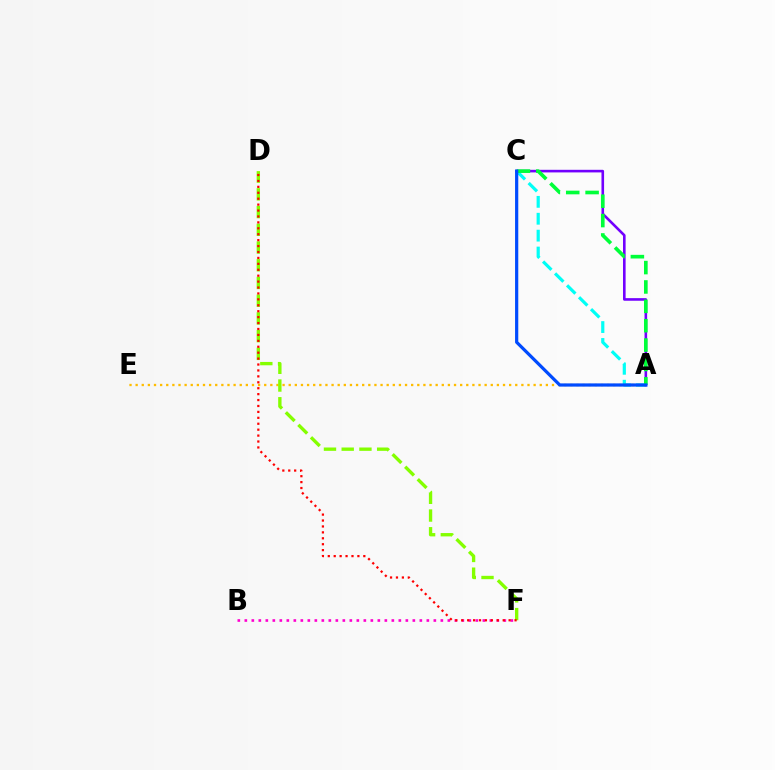{('A', 'C'): [{'color': '#00fff6', 'line_style': 'dashed', 'thickness': 2.3}, {'color': '#7200ff', 'line_style': 'solid', 'thickness': 1.88}, {'color': '#00ff39', 'line_style': 'dashed', 'thickness': 2.63}, {'color': '#004bff', 'line_style': 'solid', 'thickness': 2.32}], ('A', 'E'): [{'color': '#ffbd00', 'line_style': 'dotted', 'thickness': 1.66}], ('B', 'F'): [{'color': '#ff00cf', 'line_style': 'dotted', 'thickness': 1.9}], ('D', 'F'): [{'color': '#84ff00', 'line_style': 'dashed', 'thickness': 2.41}, {'color': '#ff0000', 'line_style': 'dotted', 'thickness': 1.61}]}